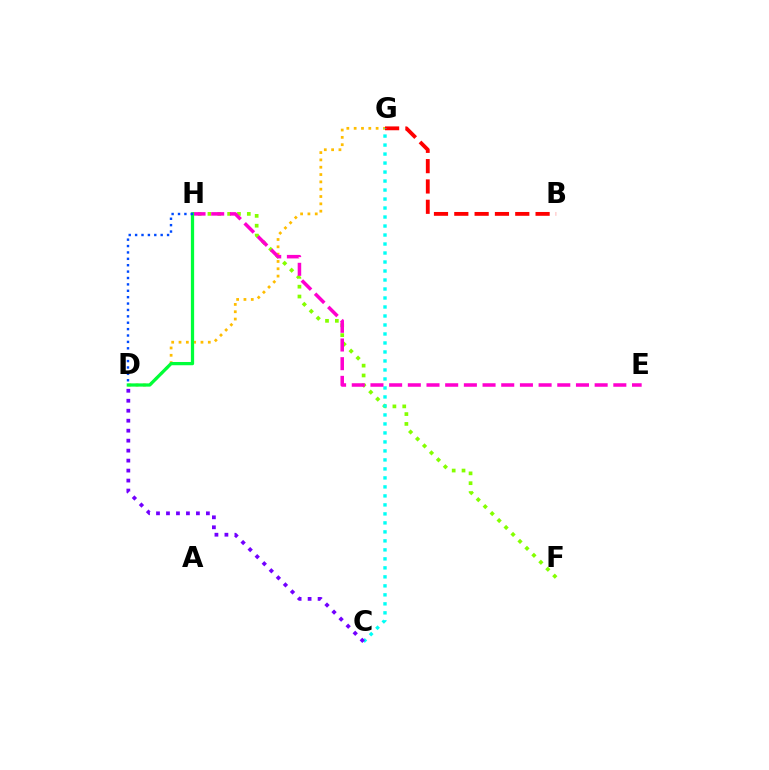{('F', 'H'): [{'color': '#84ff00', 'line_style': 'dotted', 'thickness': 2.67}], ('D', 'G'): [{'color': '#ffbd00', 'line_style': 'dotted', 'thickness': 1.99}], ('B', 'G'): [{'color': '#ff0000', 'line_style': 'dashed', 'thickness': 2.76}], ('C', 'G'): [{'color': '#00fff6', 'line_style': 'dotted', 'thickness': 2.44}], ('C', 'D'): [{'color': '#7200ff', 'line_style': 'dotted', 'thickness': 2.71}], ('E', 'H'): [{'color': '#ff00cf', 'line_style': 'dashed', 'thickness': 2.54}], ('D', 'H'): [{'color': '#00ff39', 'line_style': 'solid', 'thickness': 2.35}, {'color': '#004bff', 'line_style': 'dotted', 'thickness': 1.74}]}